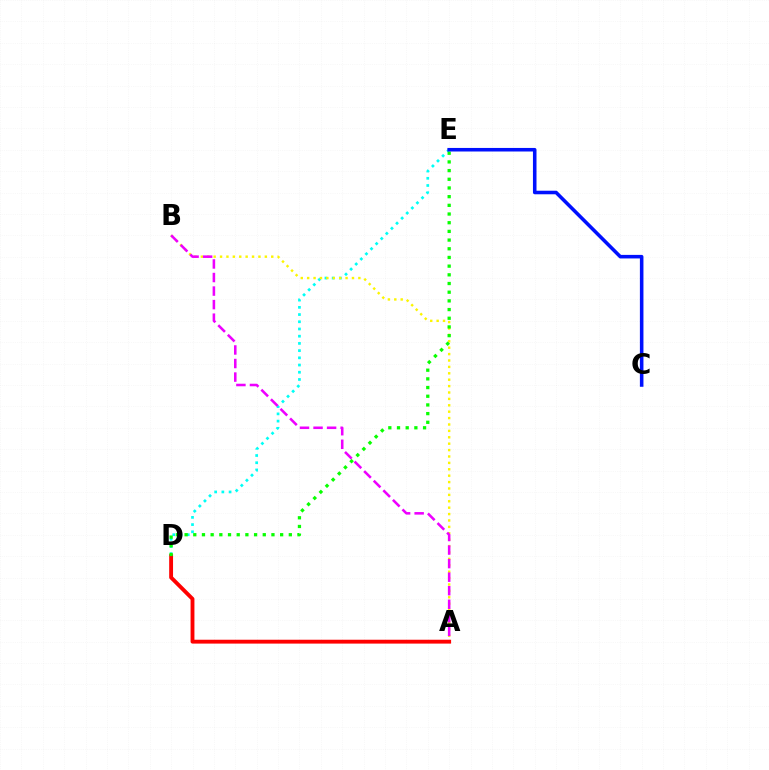{('D', 'E'): [{'color': '#00fff6', 'line_style': 'dotted', 'thickness': 1.96}, {'color': '#08ff00', 'line_style': 'dotted', 'thickness': 2.36}], ('A', 'B'): [{'color': '#fcf500', 'line_style': 'dotted', 'thickness': 1.74}, {'color': '#ee00ff', 'line_style': 'dashed', 'thickness': 1.84}], ('A', 'D'): [{'color': '#ff0000', 'line_style': 'solid', 'thickness': 2.78}], ('C', 'E'): [{'color': '#0010ff', 'line_style': 'solid', 'thickness': 2.56}]}